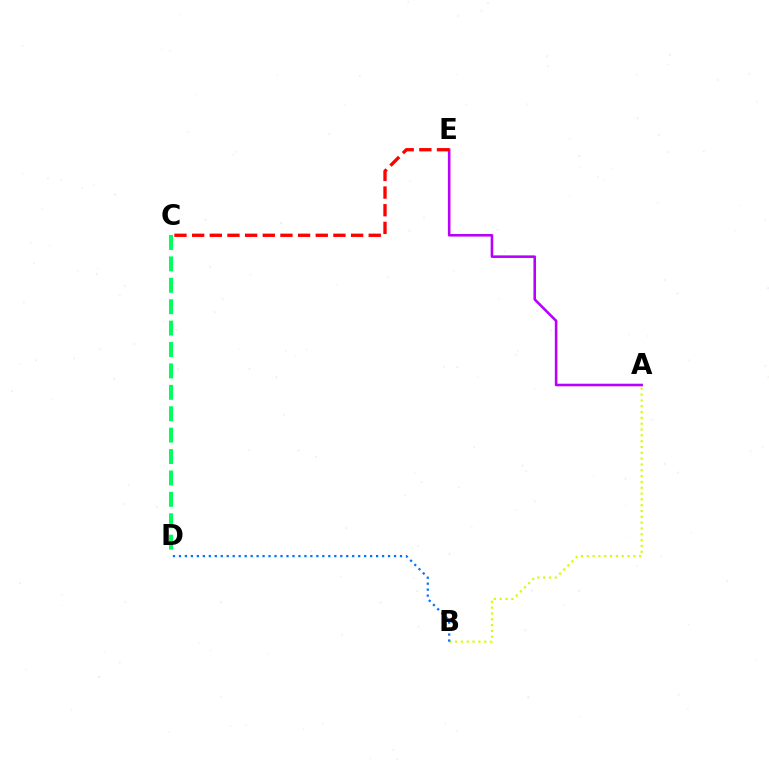{('A', 'B'): [{'color': '#d1ff00', 'line_style': 'dotted', 'thickness': 1.58}], ('B', 'D'): [{'color': '#0074ff', 'line_style': 'dotted', 'thickness': 1.62}], ('A', 'E'): [{'color': '#b900ff', 'line_style': 'solid', 'thickness': 1.86}], ('C', 'E'): [{'color': '#ff0000', 'line_style': 'dashed', 'thickness': 2.4}], ('C', 'D'): [{'color': '#00ff5c', 'line_style': 'dashed', 'thickness': 2.91}]}